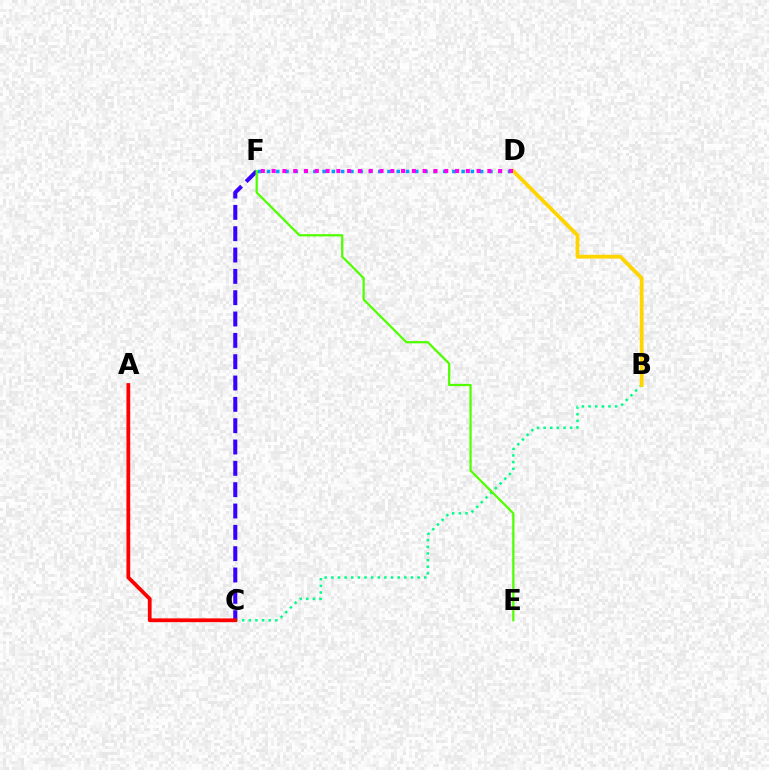{('C', 'F'): [{'color': '#3700ff', 'line_style': 'dashed', 'thickness': 2.9}], ('B', 'C'): [{'color': '#00ff86', 'line_style': 'dotted', 'thickness': 1.8}], ('A', 'C'): [{'color': '#ff0000', 'line_style': 'solid', 'thickness': 2.71}], ('B', 'D'): [{'color': '#ffd500', 'line_style': 'solid', 'thickness': 2.73}], ('D', 'F'): [{'color': '#009eff', 'line_style': 'dotted', 'thickness': 2.52}, {'color': '#ff00ed', 'line_style': 'dotted', 'thickness': 2.93}], ('E', 'F'): [{'color': '#4fff00', 'line_style': 'solid', 'thickness': 1.61}]}